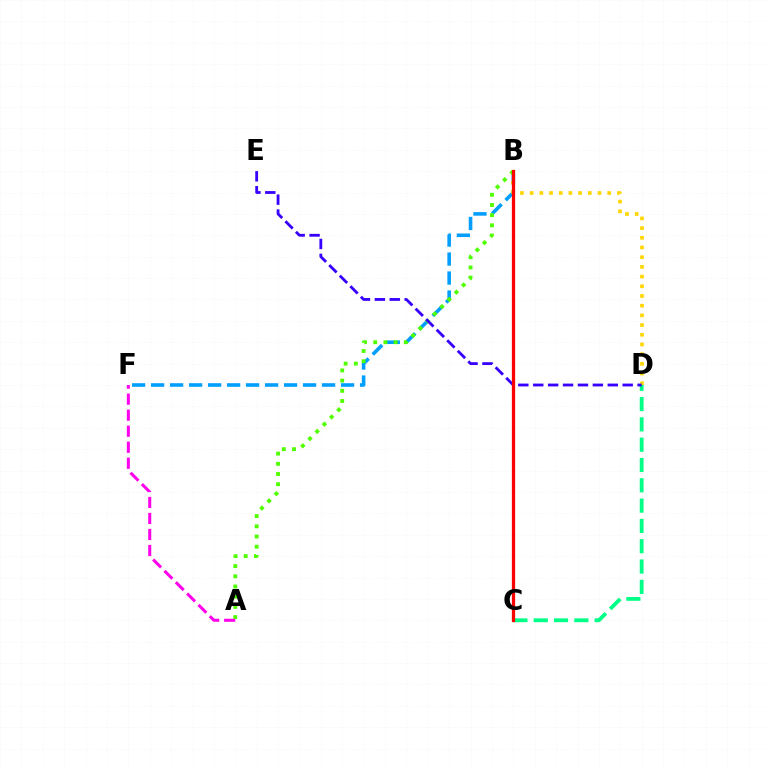{('B', 'F'): [{'color': '#009eff', 'line_style': 'dashed', 'thickness': 2.58}], ('C', 'D'): [{'color': '#00ff86', 'line_style': 'dashed', 'thickness': 2.76}], ('B', 'D'): [{'color': '#ffd500', 'line_style': 'dotted', 'thickness': 2.63}], ('A', 'B'): [{'color': '#4fff00', 'line_style': 'dotted', 'thickness': 2.77}], ('A', 'F'): [{'color': '#ff00ed', 'line_style': 'dashed', 'thickness': 2.18}], ('D', 'E'): [{'color': '#3700ff', 'line_style': 'dashed', 'thickness': 2.03}], ('B', 'C'): [{'color': '#ff0000', 'line_style': 'solid', 'thickness': 2.35}]}